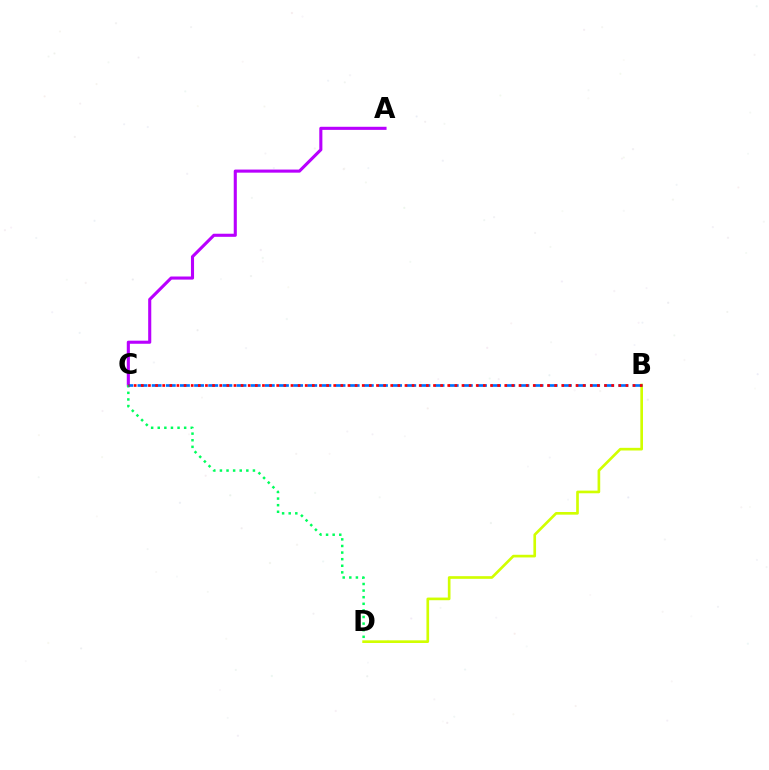{('B', 'D'): [{'color': '#d1ff00', 'line_style': 'solid', 'thickness': 1.92}], ('A', 'C'): [{'color': '#b900ff', 'line_style': 'solid', 'thickness': 2.23}], ('C', 'D'): [{'color': '#00ff5c', 'line_style': 'dotted', 'thickness': 1.79}], ('B', 'C'): [{'color': '#0074ff', 'line_style': 'dashed', 'thickness': 1.92}, {'color': '#ff0000', 'line_style': 'dotted', 'thickness': 1.94}]}